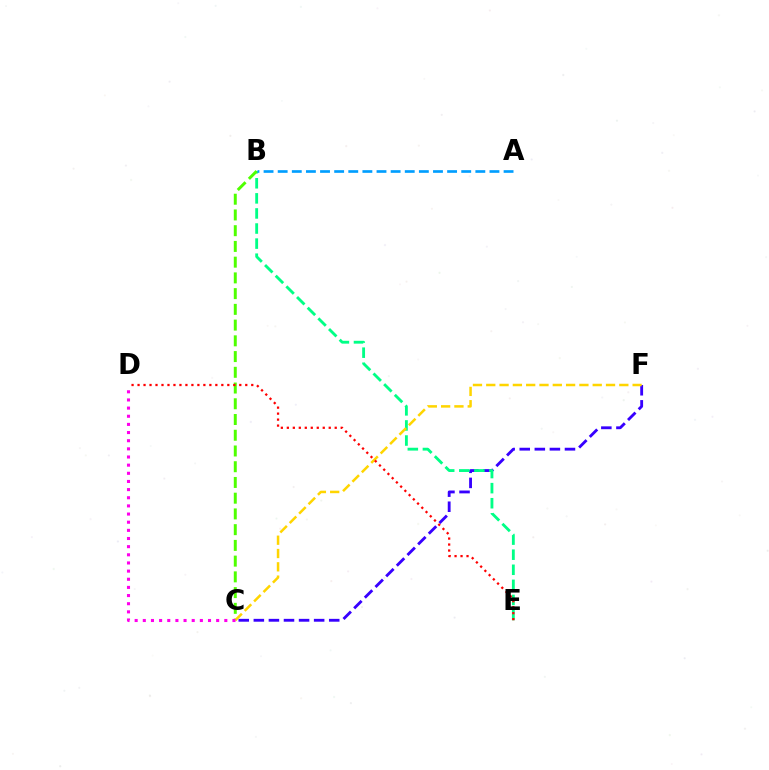{('C', 'F'): [{'color': '#3700ff', 'line_style': 'dashed', 'thickness': 2.05}, {'color': '#ffd500', 'line_style': 'dashed', 'thickness': 1.81}], ('B', 'E'): [{'color': '#00ff86', 'line_style': 'dashed', 'thickness': 2.05}], ('B', 'C'): [{'color': '#4fff00', 'line_style': 'dashed', 'thickness': 2.14}], ('D', 'E'): [{'color': '#ff0000', 'line_style': 'dotted', 'thickness': 1.63}], ('C', 'D'): [{'color': '#ff00ed', 'line_style': 'dotted', 'thickness': 2.21}], ('A', 'B'): [{'color': '#009eff', 'line_style': 'dashed', 'thickness': 1.92}]}